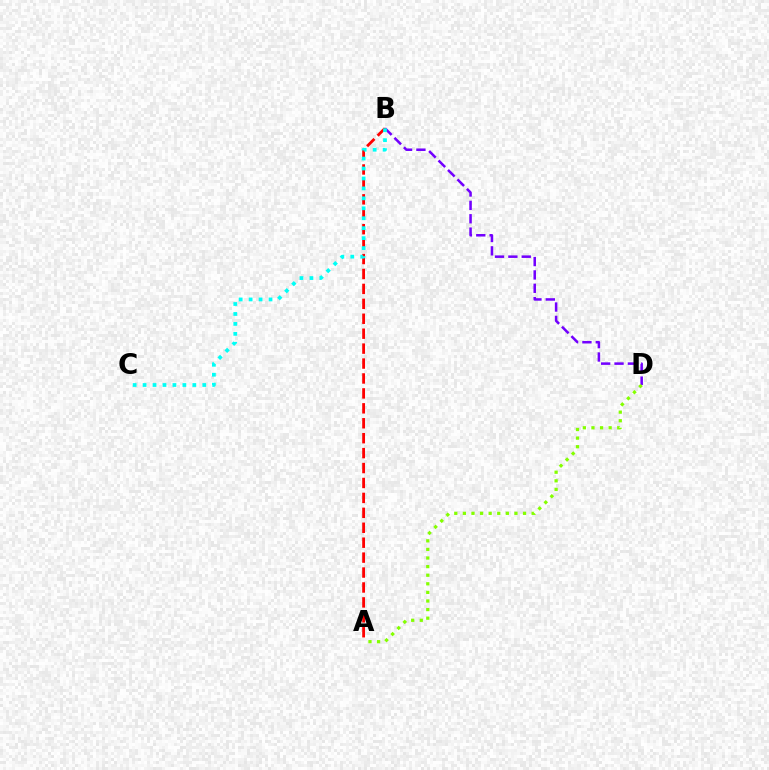{('B', 'D'): [{'color': '#7200ff', 'line_style': 'dashed', 'thickness': 1.82}], ('A', 'D'): [{'color': '#84ff00', 'line_style': 'dotted', 'thickness': 2.33}], ('A', 'B'): [{'color': '#ff0000', 'line_style': 'dashed', 'thickness': 2.03}], ('B', 'C'): [{'color': '#00fff6', 'line_style': 'dotted', 'thickness': 2.7}]}